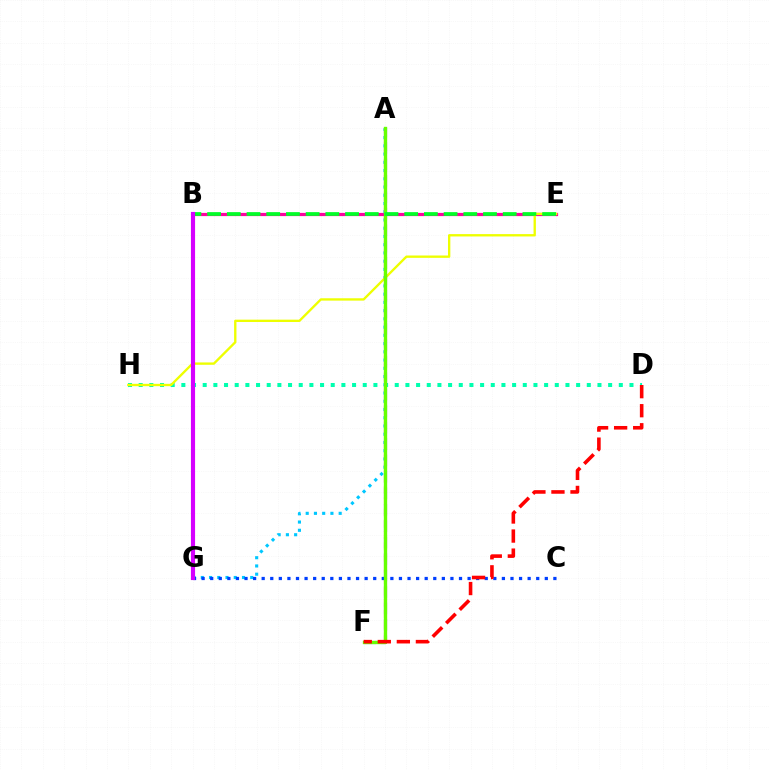{('B', 'E'): [{'color': '#ff00a0', 'line_style': 'solid', 'thickness': 2.3}, {'color': '#00ff27', 'line_style': 'dashed', 'thickness': 2.68}], ('A', 'G'): [{'color': '#00c7ff', 'line_style': 'dotted', 'thickness': 2.24}], ('A', 'F'): [{'color': '#ff8800', 'line_style': 'dashed', 'thickness': 1.53}, {'color': '#4f00ff', 'line_style': 'dashed', 'thickness': 2.23}, {'color': '#66ff00', 'line_style': 'solid', 'thickness': 2.41}], ('D', 'H'): [{'color': '#00ffaf', 'line_style': 'dotted', 'thickness': 2.9}], ('E', 'H'): [{'color': '#eeff00', 'line_style': 'solid', 'thickness': 1.69}], ('C', 'G'): [{'color': '#003fff', 'line_style': 'dotted', 'thickness': 2.33}], ('D', 'F'): [{'color': '#ff0000', 'line_style': 'dashed', 'thickness': 2.59}], ('B', 'G'): [{'color': '#d600ff', 'line_style': 'solid', 'thickness': 2.98}]}